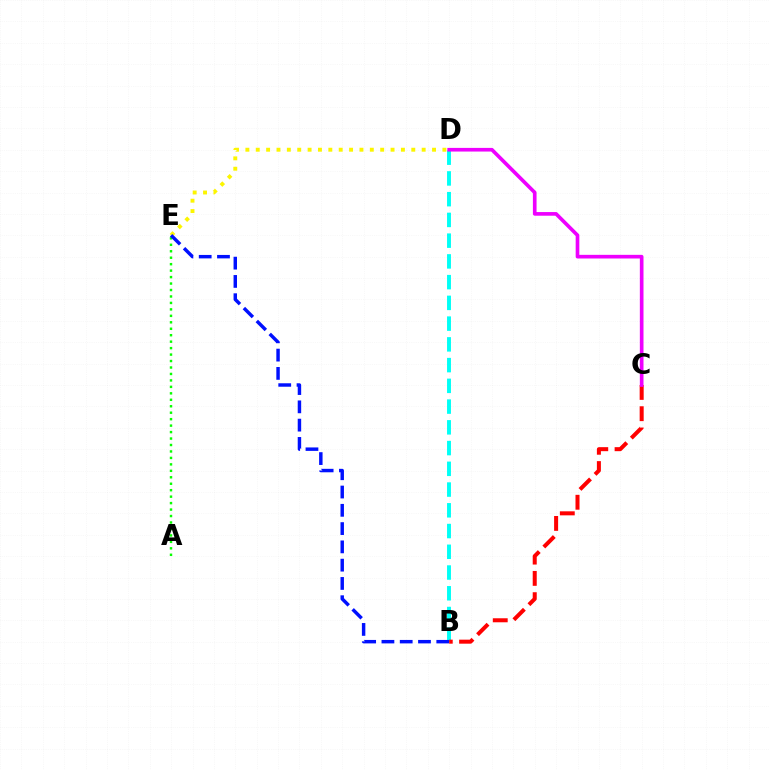{('A', 'E'): [{'color': '#08ff00', 'line_style': 'dotted', 'thickness': 1.75}], ('B', 'D'): [{'color': '#00fff6', 'line_style': 'dashed', 'thickness': 2.82}], ('D', 'E'): [{'color': '#fcf500', 'line_style': 'dotted', 'thickness': 2.82}], ('B', 'E'): [{'color': '#0010ff', 'line_style': 'dashed', 'thickness': 2.48}], ('B', 'C'): [{'color': '#ff0000', 'line_style': 'dashed', 'thickness': 2.89}], ('C', 'D'): [{'color': '#ee00ff', 'line_style': 'solid', 'thickness': 2.63}]}